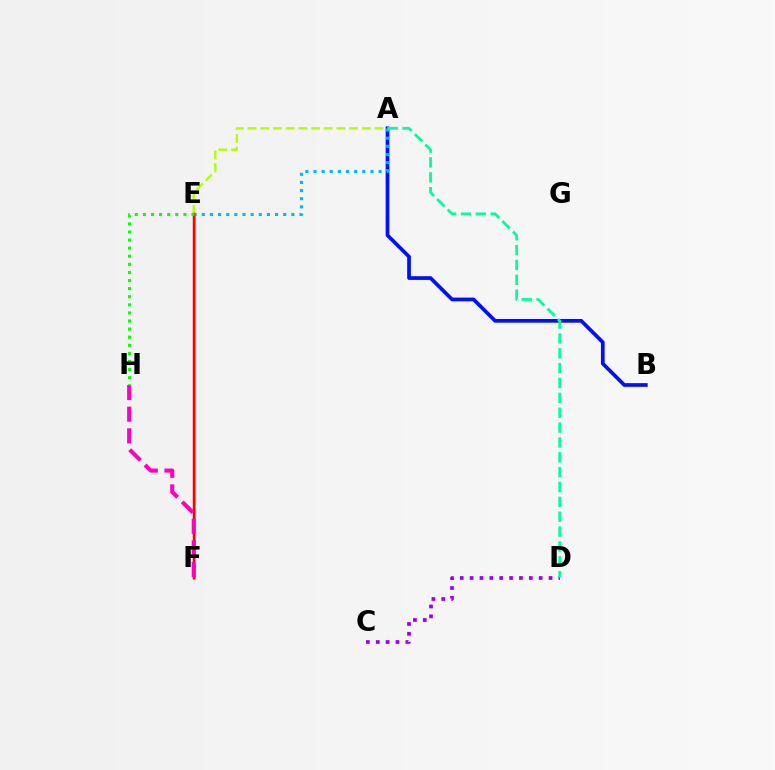{('A', 'B'): [{'color': '#0010ff', 'line_style': 'solid', 'thickness': 2.67}], ('E', 'F'): [{'color': '#ffa500', 'line_style': 'solid', 'thickness': 2.04}, {'color': '#ff0000', 'line_style': 'solid', 'thickness': 1.79}], ('A', 'E'): [{'color': '#00b5ff', 'line_style': 'dotted', 'thickness': 2.21}, {'color': '#b3ff00', 'line_style': 'dashed', 'thickness': 1.72}], ('C', 'D'): [{'color': '#9b00ff', 'line_style': 'dotted', 'thickness': 2.68}], ('F', 'H'): [{'color': '#ff00bd', 'line_style': 'dashed', 'thickness': 2.94}], ('E', 'H'): [{'color': '#08ff00', 'line_style': 'dotted', 'thickness': 2.2}], ('A', 'D'): [{'color': '#00ff9d', 'line_style': 'dashed', 'thickness': 2.02}]}